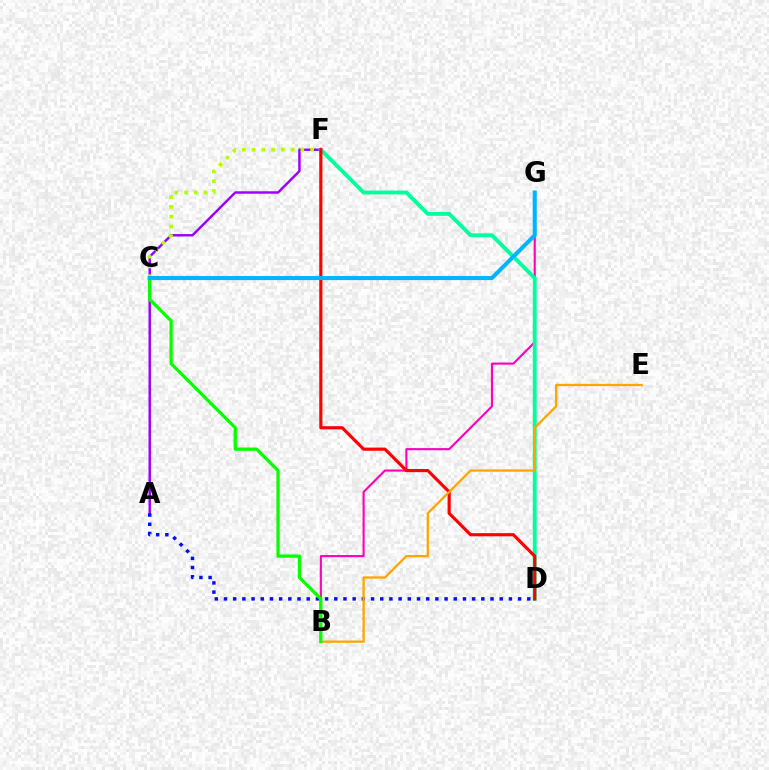{('A', 'F'): [{'color': '#9b00ff', 'line_style': 'solid', 'thickness': 1.76}], ('B', 'G'): [{'color': '#ff00bd', 'line_style': 'solid', 'thickness': 1.53}], ('D', 'F'): [{'color': '#00ff9d', 'line_style': 'solid', 'thickness': 2.79}, {'color': '#ff0000', 'line_style': 'solid', 'thickness': 2.27}], ('C', 'F'): [{'color': '#b3ff00', 'line_style': 'dotted', 'thickness': 2.65}], ('A', 'D'): [{'color': '#0010ff', 'line_style': 'dotted', 'thickness': 2.5}], ('B', 'E'): [{'color': '#ffa500', 'line_style': 'solid', 'thickness': 1.65}], ('B', 'C'): [{'color': '#08ff00', 'line_style': 'solid', 'thickness': 2.34}], ('C', 'G'): [{'color': '#00b5ff', 'line_style': 'solid', 'thickness': 2.93}]}